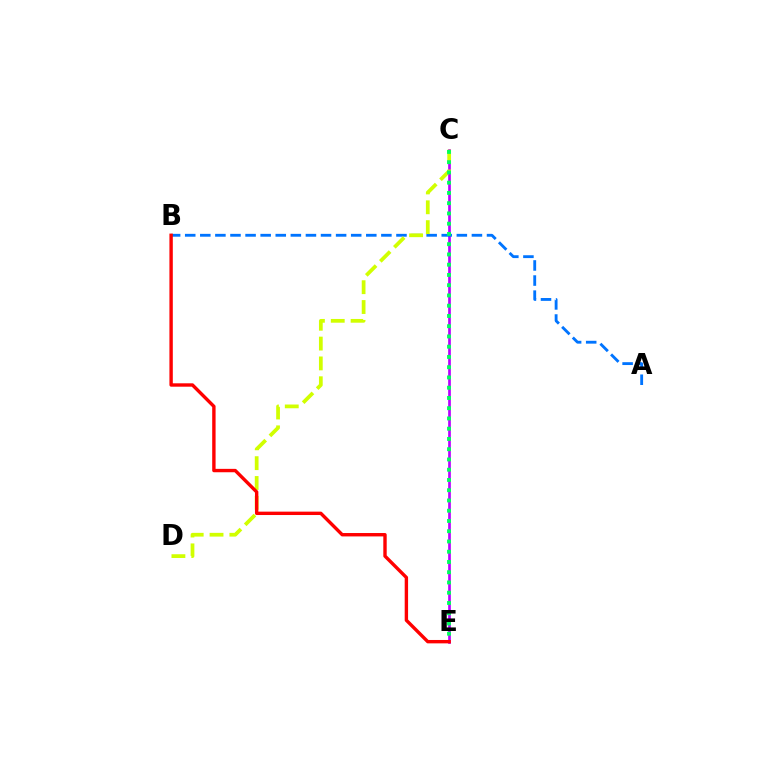{('C', 'E'): [{'color': '#b900ff', 'line_style': 'solid', 'thickness': 1.94}, {'color': '#00ff5c', 'line_style': 'dotted', 'thickness': 2.79}], ('A', 'B'): [{'color': '#0074ff', 'line_style': 'dashed', 'thickness': 2.05}], ('C', 'D'): [{'color': '#d1ff00', 'line_style': 'dashed', 'thickness': 2.69}], ('B', 'E'): [{'color': '#ff0000', 'line_style': 'solid', 'thickness': 2.44}]}